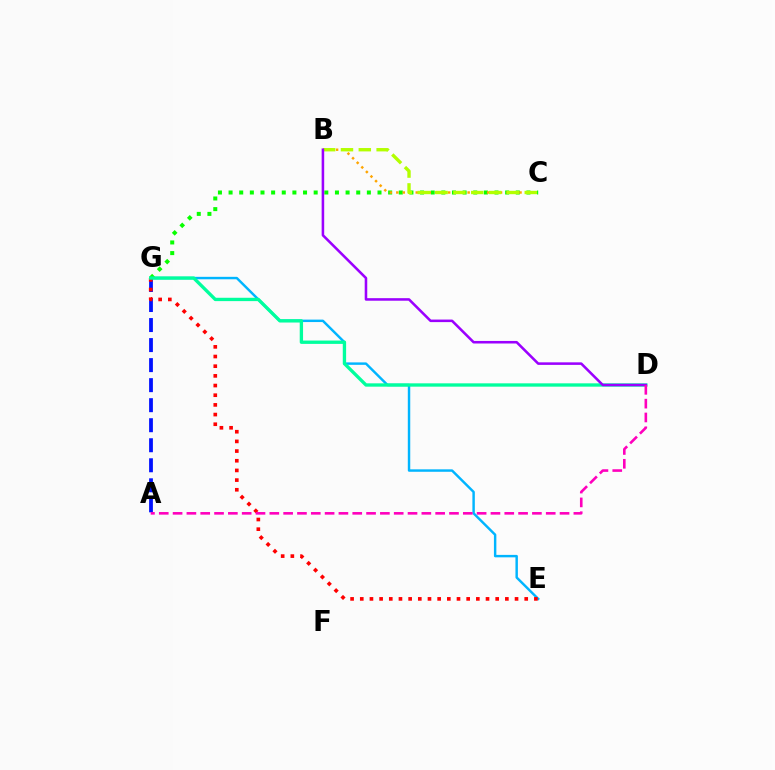{('A', 'G'): [{'color': '#0010ff', 'line_style': 'dashed', 'thickness': 2.72}], ('E', 'G'): [{'color': '#00b5ff', 'line_style': 'solid', 'thickness': 1.76}, {'color': '#ff0000', 'line_style': 'dotted', 'thickness': 2.63}], ('C', 'G'): [{'color': '#08ff00', 'line_style': 'dotted', 'thickness': 2.89}], ('B', 'C'): [{'color': '#ffa500', 'line_style': 'dotted', 'thickness': 1.76}, {'color': '#b3ff00', 'line_style': 'dashed', 'thickness': 2.42}], ('D', 'G'): [{'color': '#00ff9d', 'line_style': 'solid', 'thickness': 2.4}], ('B', 'D'): [{'color': '#9b00ff', 'line_style': 'solid', 'thickness': 1.84}], ('A', 'D'): [{'color': '#ff00bd', 'line_style': 'dashed', 'thickness': 1.88}]}